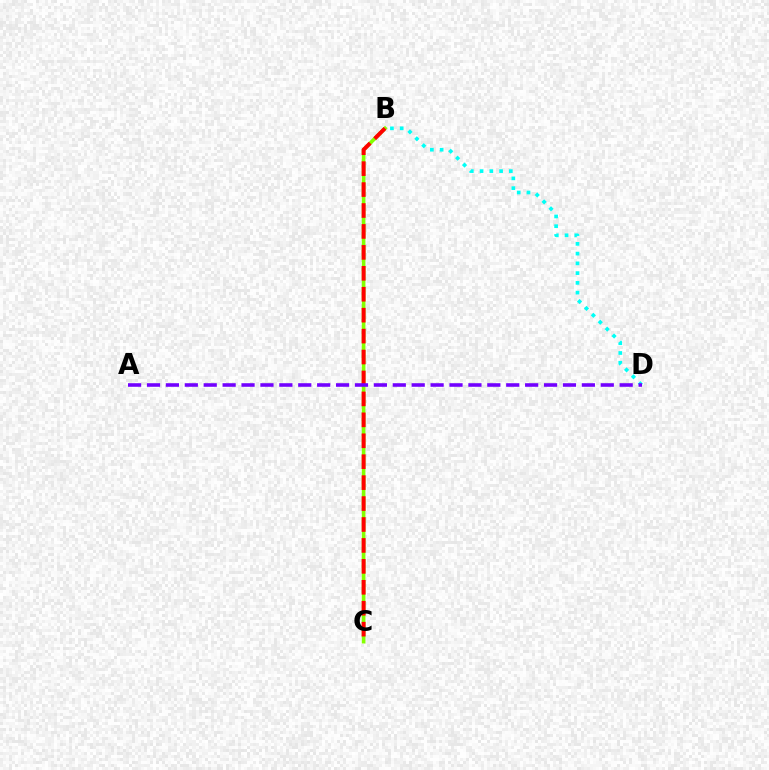{('B', 'C'): [{'color': '#84ff00', 'line_style': 'solid', 'thickness': 2.61}, {'color': '#ff0000', 'line_style': 'dashed', 'thickness': 2.84}], ('B', 'D'): [{'color': '#00fff6', 'line_style': 'dotted', 'thickness': 2.65}], ('A', 'D'): [{'color': '#7200ff', 'line_style': 'dashed', 'thickness': 2.57}]}